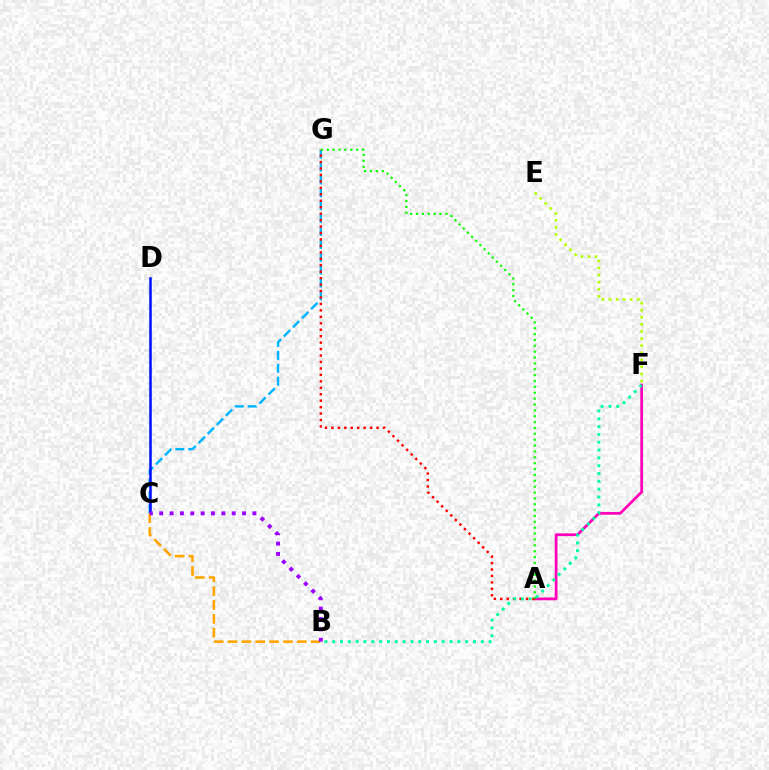{('A', 'F'): [{'color': '#ff00bd', 'line_style': 'solid', 'thickness': 1.99}], ('C', 'G'): [{'color': '#00b5ff', 'line_style': 'dashed', 'thickness': 1.75}], ('C', 'D'): [{'color': '#0010ff', 'line_style': 'solid', 'thickness': 1.82}], ('B', 'C'): [{'color': '#ffa500', 'line_style': 'dashed', 'thickness': 1.88}, {'color': '#9b00ff', 'line_style': 'dotted', 'thickness': 2.81}], ('A', 'G'): [{'color': '#ff0000', 'line_style': 'dotted', 'thickness': 1.75}, {'color': '#08ff00', 'line_style': 'dotted', 'thickness': 1.59}], ('E', 'F'): [{'color': '#b3ff00', 'line_style': 'dotted', 'thickness': 1.92}], ('B', 'F'): [{'color': '#00ff9d', 'line_style': 'dotted', 'thickness': 2.12}]}